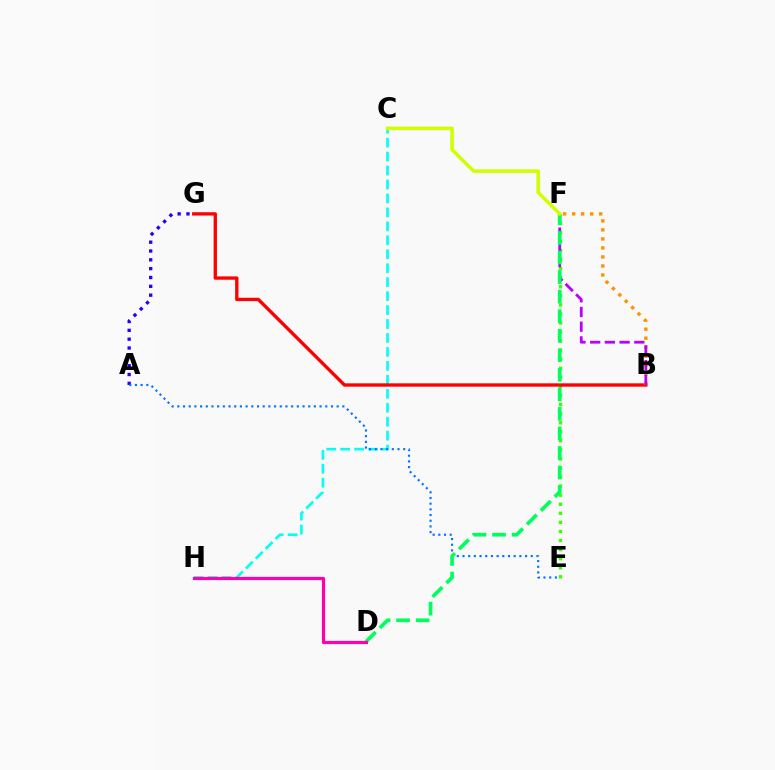{('C', 'H'): [{'color': '#00fff6', 'line_style': 'dashed', 'thickness': 1.9}], ('E', 'F'): [{'color': '#3dff00', 'line_style': 'dotted', 'thickness': 2.46}], ('A', 'G'): [{'color': '#2500ff', 'line_style': 'dotted', 'thickness': 2.4}], ('B', 'G'): [{'color': '#ff0000', 'line_style': 'solid', 'thickness': 2.41}], ('B', 'F'): [{'color': '#ff9400', 'line_style': 'dotted', 'thickness': 2.45}, {'color': '#b900ff', 'line_style': 'dashed', 'thickness': 2.0}], ('A', 'E'): [{'color': '#0074ff', 'line_style': 'dotted', 'thickness': 1.55}], ('D', 'F'): [{'color': '#00ff5c', 'line_style': 'dashed', 'thickness': 2.66}], ('D', 'H'): [{'color': '#ff00ac', 'line_style': 'solid', 'thickness': 2.3}], ('C', 'F'): [{'color': '#d1ff00', 'line_style': 'solid', 'thickness': 2.56}]}